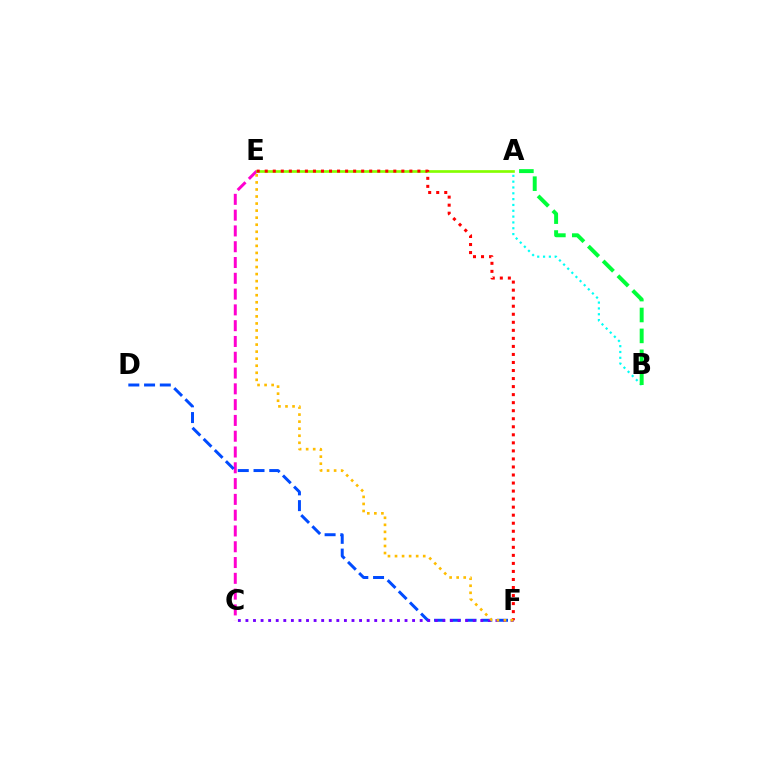{('A', 'B'): [{'color': '#00fff6', 'line_style': 'dotted', 'thickness': 1.58}, {'color': '#00ff39', 'line_style': 'dashed', 'thickness': 2.84}], ('C', 'E'): [{'color': '#ff00cf', 'line_style': 'dashed', 'thickness': 2.15}], ('D', 'F'): [{'color': '#004bff', 'line_style': 'dashed', 'thickness': 2.14}], ('C', 'F'): [{'color': '#7200ff', 'line_style': 'dotted', 'thickness': 2.06}], ('A', 'E'): [{'color': '#84ff00', 'line_style': 'solid', 'thickness': 1.92}], ('E', 'F'): [{'color': '#ff0000', 'line_style': 'dotted', 'thickness': 2.18}, {'color': '#ffbd00', 'line_style': 'dotted', 'thickness': 1.92}]}